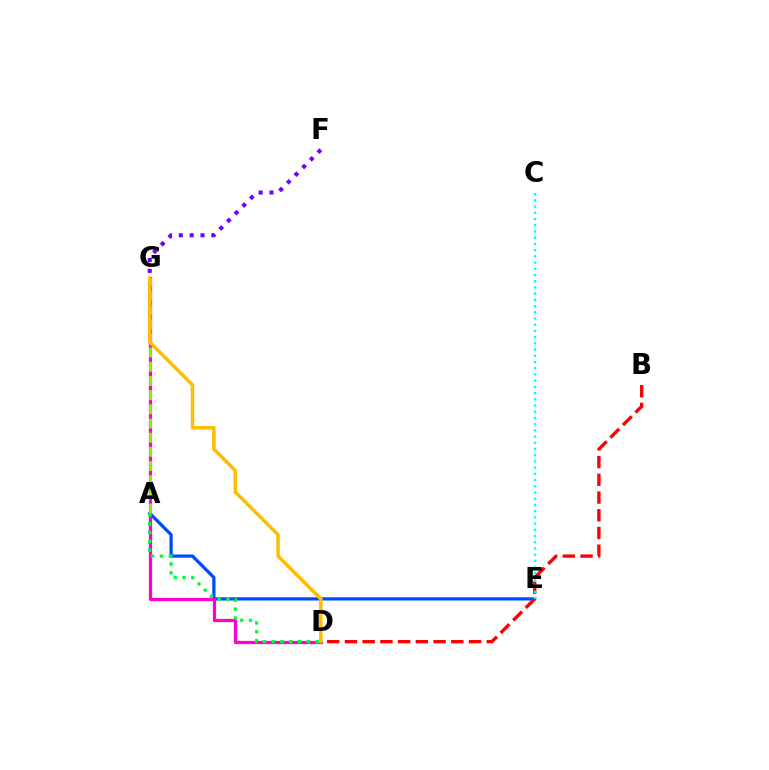{('A', 'E'): [{'color': '#004bff', 'line_style': 'solid', 'thickness': 2.33}], ('B', 'D'): [{'color': '#ff0000', 'line_style': 'dashed', 'thickness': 2.41}], ('D', 'G'): [{'color': '#ff00cf', 'line_style': 'solid', 'thickness': 2.34}, {'color': '#ffbd00', 'line_style': 'solid', 'thickness': 2.53}], ('C', 'E'): [{'color': '#00fff6', 'line_style': 'dotted', 'thickness': 1.69}], ('A', 'G'): [{'color': '#84ff00', 'line_style': 'dashed', 'thickness': 1.93}], ('A', 'D'): [{'color': '#00ff39', 'line_style': 'dotted', 'thickness': 2.39}], ('F', 'G'): [{'color': '#7200ff', 'line_style': 'dotted', 'thickness': 2.94}]}